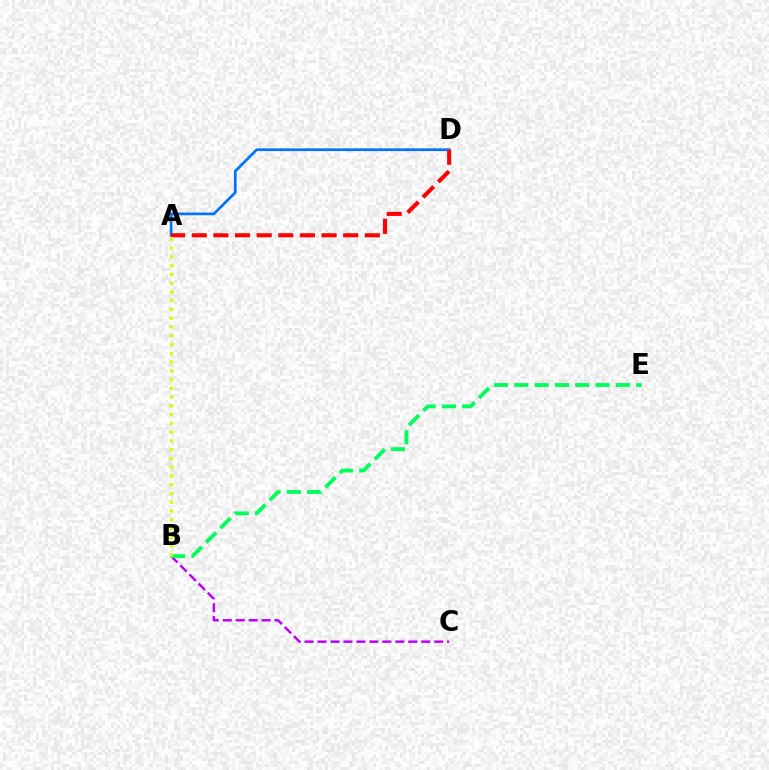{('B', 'C'): [{'color': '#b900ff', 'line_style': 'dashed', 'thickness': 1.76}], ('A', 'D'): [{'color': '#0074ff', 'line_style': 'solid', 'thickness': 1.97}, {'color': '#ff0000', 'line_style': 'dashed', 'thickness': 2.94}], ('B', 'E'): [{'color': '#00ff5c', 'line_style': 'dashed', 'thickness': 2.76}], ('A', 'B'): [{'color': '#d1ff00', 'line_style': 'dotted', 'thickness': 2.38}]}